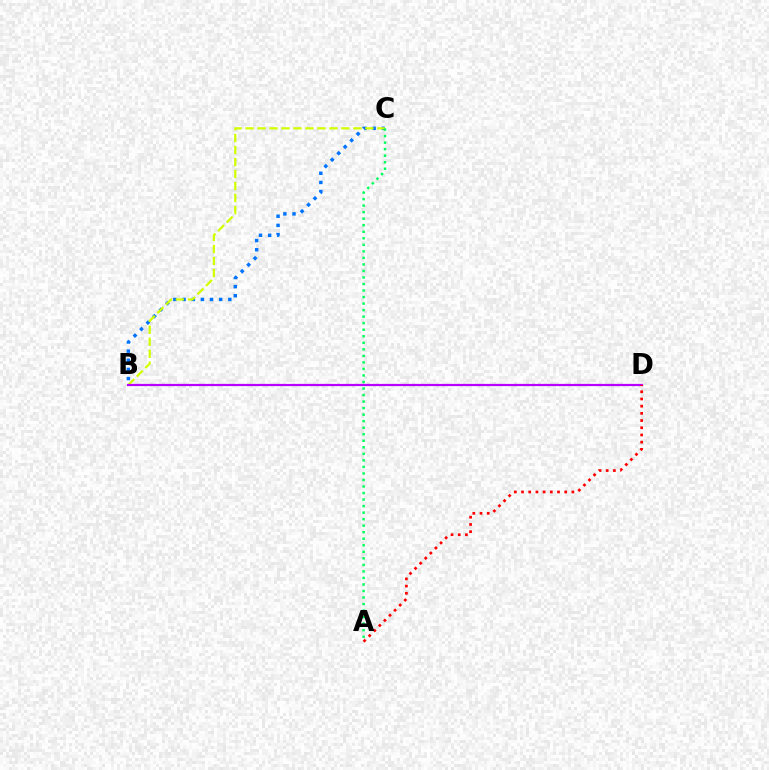{('B', 'C'): [{'color': '#0074ff', 'line_style': 'dotted', 'thickness': 2.49}, {'color': '#d1ff00', 'line_style': 'dashed', 'thickness': 1.63}], ('B', 'D'): [{'color': '#b900ff', 'line_style': 'solid', 'thickness': 1.6}], ('A', 'C'): [{'color': '#00ff5c', 'line_style': 'dotted', 'thickness': 1.77}], ('A', 'D'): [{'color': '#ff0000', 'line_style': 'dotted', 'thickness': 1.95}]}